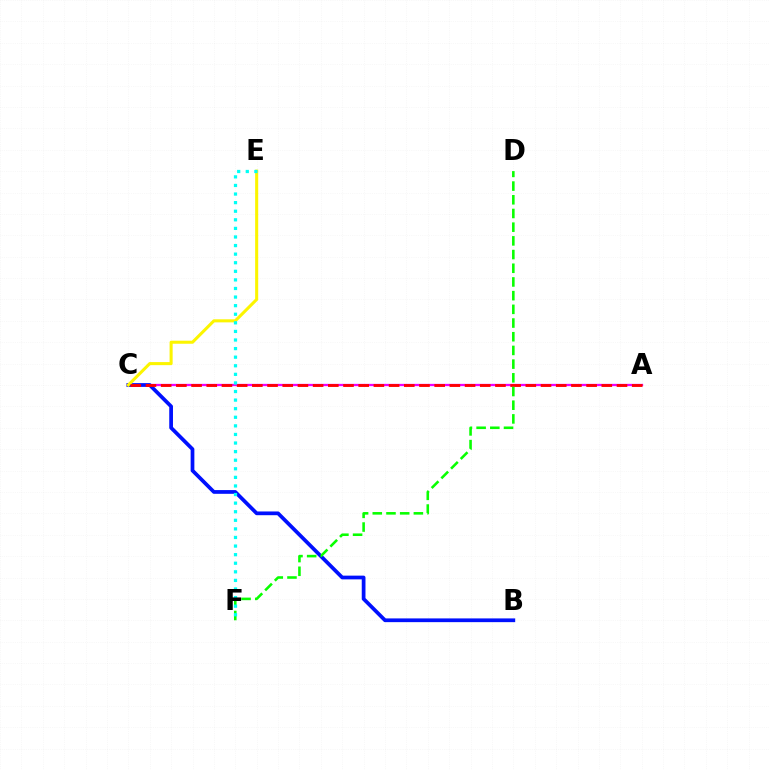{('A', 'C'): [{'color': '#ee00ff', 'line_style': 'solid', 'thickness': 1.65}, {'color': '#ff0000', 'line_style': 'dashed', 'thickness': 2.06}], ('B', 'C'): [{'color': '#0010ff', 'line_style': 'solid', 'thickness': 2.69}], ('C', 'E'): [{'color': '#fcf500', 'line_style': 'solid', 'thickness': 2.2}], ('D', 'F'): [{'color': '#08ff00', 'line_style': 'dashed', 'thickness': 1.86}], ('E', 'F'): [{'color': '#00fff6', 'line_style': 'dotted', 'thickness': 2.33}]}